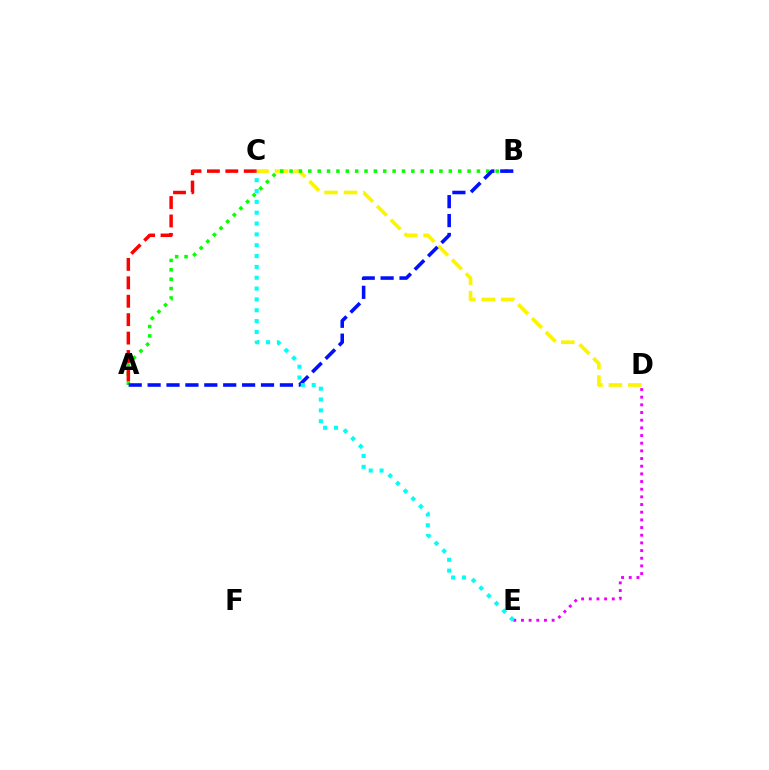{('C', 'D'): [{'color': '#fcf500', 'line_style': 'dashed', 'thickness': 2.64}], ('A', 'B'): [{'color': '#08ff00', 'line_style': 'dotted', 'thickness': 2.54}, {'color': '#0010ff', 'line_style': 'dashed', 'thickness': 2.57}], ('D', 'E'): [{'color': '#ee00ff', 'line_style': 'dotted', 'thickness': 2.08}], ('A', 'C'): [{'color': '#ff0000', 'line_style': 'dashed', 'thickness': 2.5}], ('C', 'E'): [{'color': '#00fff6', 'line_style': 'dotted', 'thickness': 2.95}]}